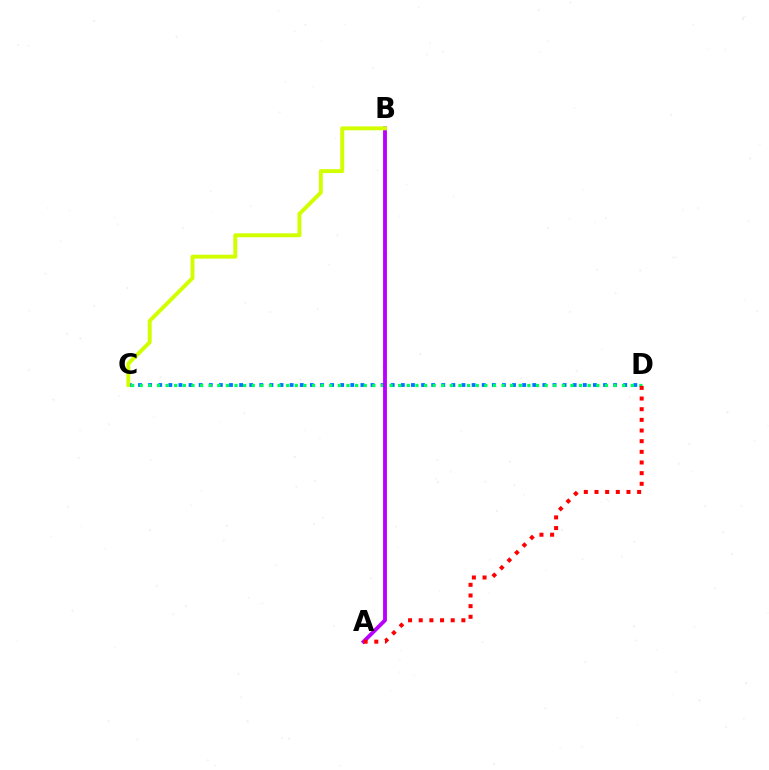{('C', 'D'): [{'color': '#0074ff', 'line_style': 'dotted', 'thickness': 2.75}, {'color': '#00ff5c', 'line_style': 'dotted', 'thickness': 2.34}], ('A', 'B'): [{'color': '#b900ff', 'line_style': 'solid', 'thickness': 2.77}], ('A', 'D'): [{'color': '#ff0000', 'line_style': 'dotted', 'thickness': 2.9}], ('B', 'C'): [{'color': '#d1ff00', 'line_style': 'solid', 'thickness': 2.82}]}